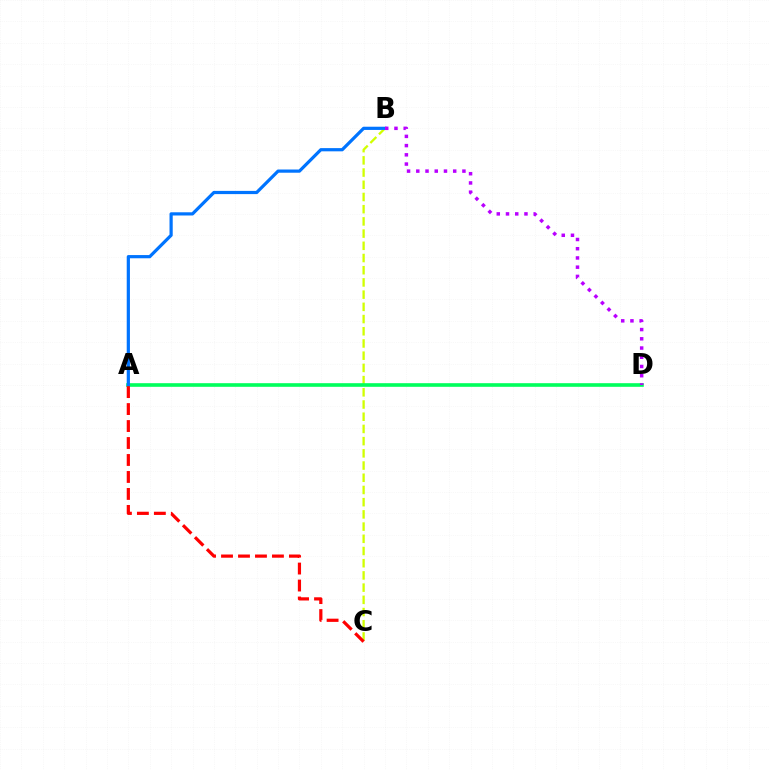{('B', 'C'): [{'color': '#d1ff00', 'line_style': 'dashed', 'thickness': 1.66}], ('A', 'D'): [{'color': '#00ff5c', 'line_style': 'solid', 'thickness': 2.61}], ('A', 'B'): [{'color': '#0074ff', 'line_style': 'solid', 'thickness': 2.31}], ('B', 'D'): [{'color': '#b900ff', 'line_style': 'dotted', 'thickness': 2.51}], ('A', 'C'): [{'color': '#ff0000', 'line_style': 'dashed', 'thickness': 2.31}]}